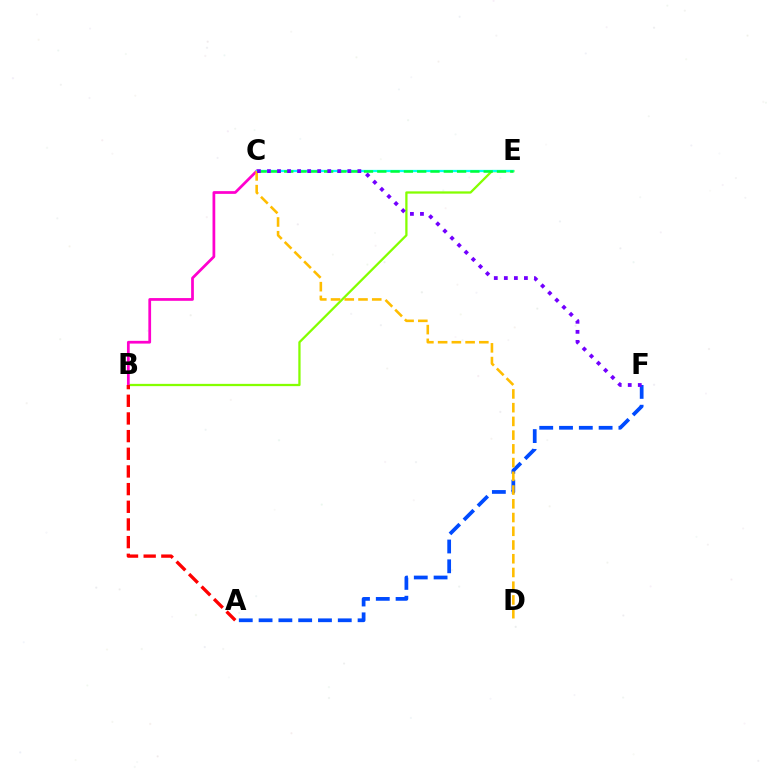{('B', 'E'): [{'color': '#84ff00', 'line_style': 'solid', 'thickness': 1.64}], ('B', 'C'): [{'color': '#ff00cf', 'line_style': 'solid', 'thickness': 1.97}], ('A', 'B'): [{'color': '#ff0000', 'line_style': 'dashed', 'thickness': 2.4}], ('C', 'E'): [{'color': '#00fff6', 'line_style': 'solid', 'thickness': 1.63}, {'color': '#00ff39', 'line_style': 'dashed', 'thickness': 1.81}], ('A', 'F'): [{'color': '#004bff', 'line_style': 'dashed', 'thickness': 2.69}], ('C', 'D'): [{'color': '#ffbd00', 'line_style': 'dashed', 'thickness': 1.87}], ('C', 'F'): [{'color': '#7200ff', 'line_style': 'dotted', 'thickness': 2.73}]}